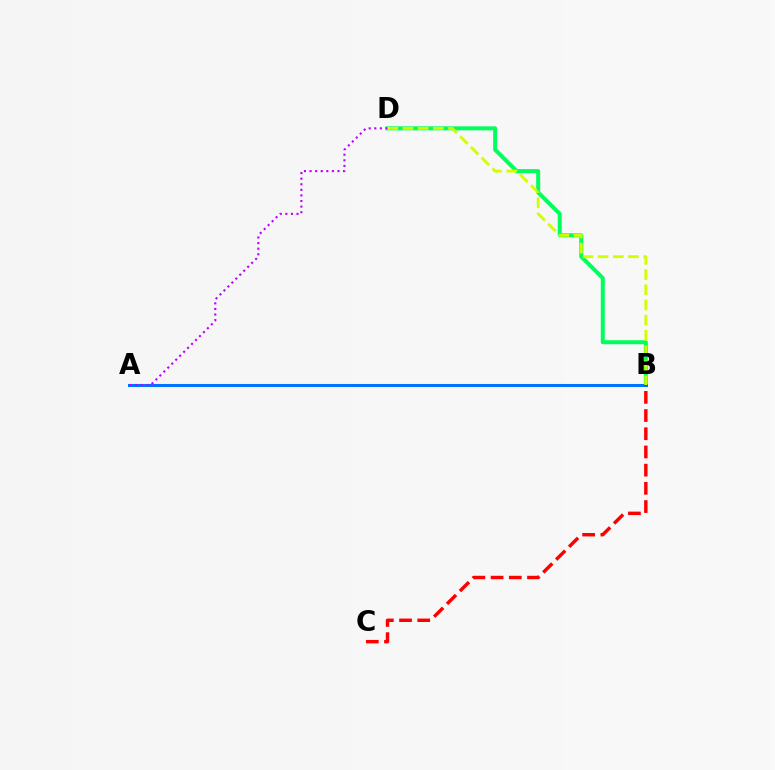{('B', 'D'): [{'color': '#00ff5c', 'line_style': 'solid', 'thickness': 2.88}, {'color': '#d1ff00', 'line_style': 'dashed', 'thickness': 2.06}], ('A', 'B'): [{'color': '#0074ff', 'line_style': 'solid', 'thickness': 2.19}], ('A', 'D'): [{'color': '#b900ff', 'line_style': 'dotted', 'thickness': 1.52}], ('B', 'C'): [{'color': '#ff0000', 'line_style': 'dashed', 'thickness': 2.47}]}